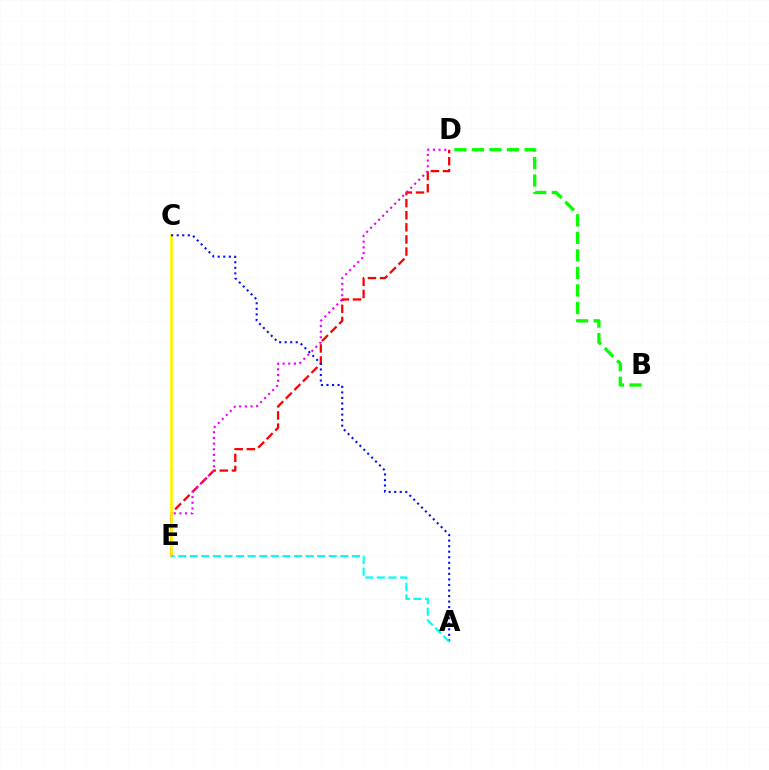{('D', 'E'): [{'color': '#ff0000', 'line_style': 'dashed', 'thickness': 1.64}, {'color': '#ee00ff', 'line_style': 'dotted', 'thickness': 1.54}], ('B', 'D'): [{'color': '#08ff00', 'line_style': 'dashed', 'thickness': 2.38}], ('C', 'E'): [{'color': '#fcf500', 'line_style': 'solid', 'thickness': 1.94}], ('A', 'C'): [{'color': '#0010ff', 'line_style': 'dotted', 'thickness': 1.51}], ('A', 'E'): [{'color': '#00fff6', 'line_style': 'dashed', 'thickness': 1.57}]}